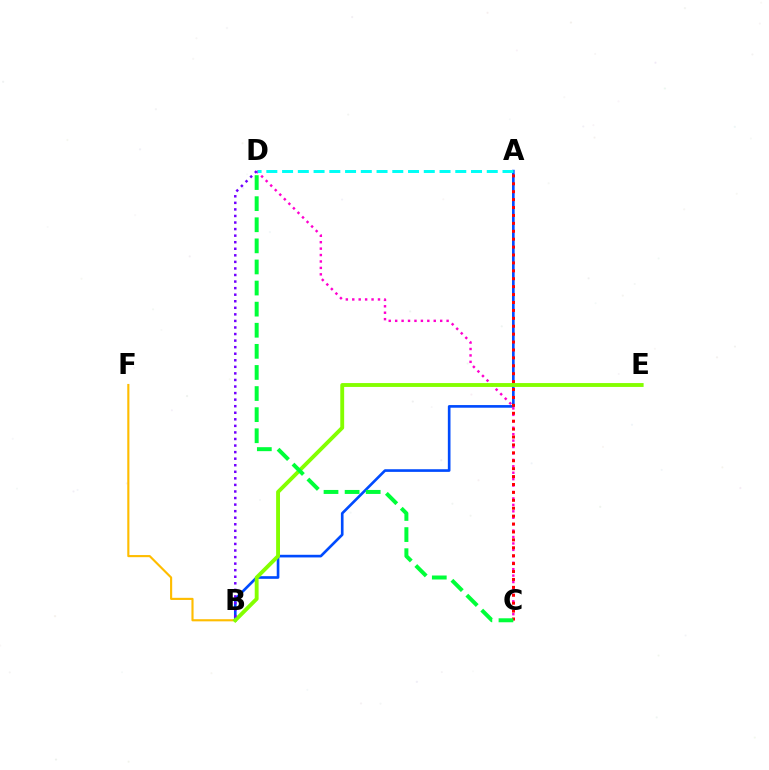{('B', 'F'): [{'color': '#ffbd00', 'line_style': 'solid', 'thickness': 1.54}], ('A', 'B'): [{'color': '#004bff', 'line_style': 'solid', 'thickness': 1.91}], ('C', 'D'): [{'color': '#ff00cf', 'line_style': 'dotted', 'thickness': 1.75}, {'color': '#00ff39', 'line_style': 'dashed', 'thickness': 2.87}], ('A', 'C'): [{'color': '#ff0000', 'line_style': 'dotted', 'thickness': 2.15}], ('A', 'D'): [{'color': '#00fff6', 'line_style': 'dashed', 'thickness': 2.14}], ('B', 'E'): [{'color': '#84ff00', 'line_style': 'solid', 'thickness': 2.79}], ('B', 'D'): [{'color': '#7200ff', 'line_style': 'dotted', 'thickness': 1.78}]}